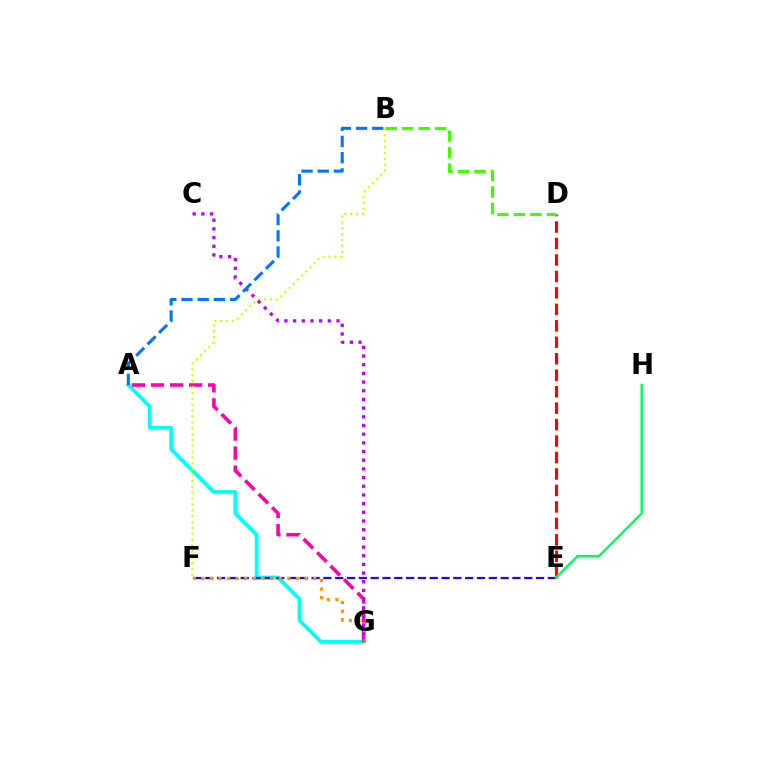{('A', 'G'): [{'color': '#00fff6', 'line_style': 'solid', 'thickness': 2.71}, {'color': '#ff00ac', 'line_style': 'dashed', 'thickness': 2.59}], ('E', 'F'): [{'color': '#2500ff', 'line_style': 'dashed', 'thickness': 1.6}], ('D', 'E'): [{'color': '#ff0000', 'line_style': 'dashed', 'thickness': 2.24}], ('B', 'F'): [{'color': '#d1ff00', 'line_style': 'dotted', 'thickness': 1.59}], ('F', 'G'): [{'color': '#ff9400', 'line_style': 'dotted', 'thickness': 2.34}], ('C', 'G'): [{'color': '#b900ff', 'line_style': 'dotted', 'thickness': 2.36}], ('B', 'D'): [{'color': '#3dff00', 'line_style': 'dashed', 'thickness': 2.24}], ('E', 'H'): [{'color': '#00ff5c', 'line_style': 'solid', 'thickness': 1.76}], ('A', 'B'): [{'color': '#0074ff', 'line_style': 'dashed', 'thickness': 2.2}]}